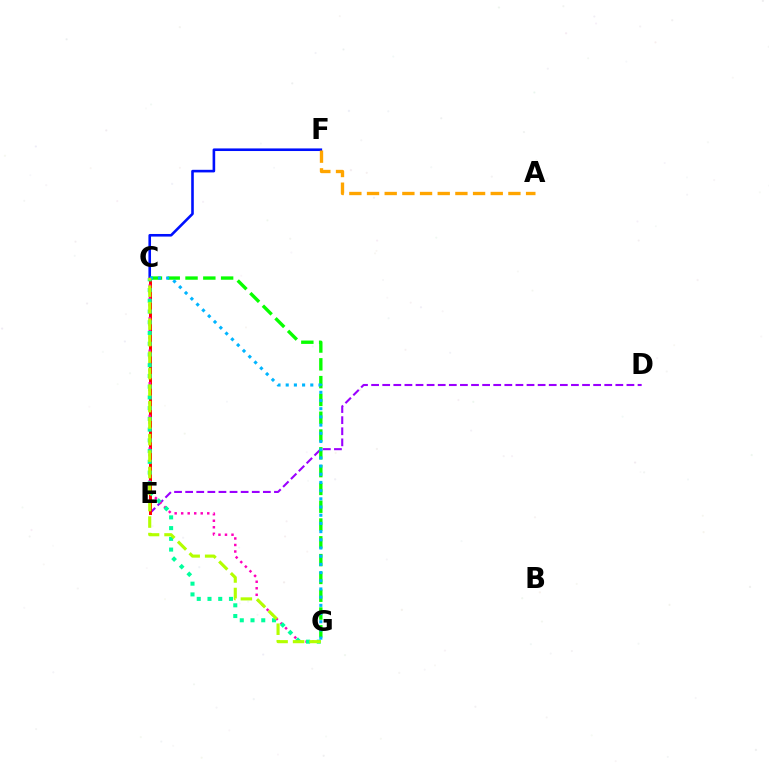{('D', 'E'): [{'color': '#9b00ff', 'line_style': 'dashed', 'thickness': 1.51}], ('C', 'G'): [{'color': '#08ff00', 'line_style': 'dashed', 'thickness': 2.42}, {'color': '#ff00bd', 'line_style': 'dotted', 'thickness': 1.77}, {'color': '#00ff9d', 'line_style': 'dotted', 'thickness': 2.92}, {'color': '#00b5ff', 'line_style': 'dotted', 'thickness': 2.23}, {'color': '#b3ff00', 'line_style': 'dashed', 'thickness': 2.24}], ('C', 'F'): [{'color': '#0010ff', 'line_style': 'solid', 'thickness': 1.87}], ('C', 'E'): [{'color': '#ff0000', 'line_style': 'solid', 'thickness': 2.12}], ('A', 'F'): [{'color': '#ffa500', 'line_style': 'dashed', 'thickness': 2.4}]}